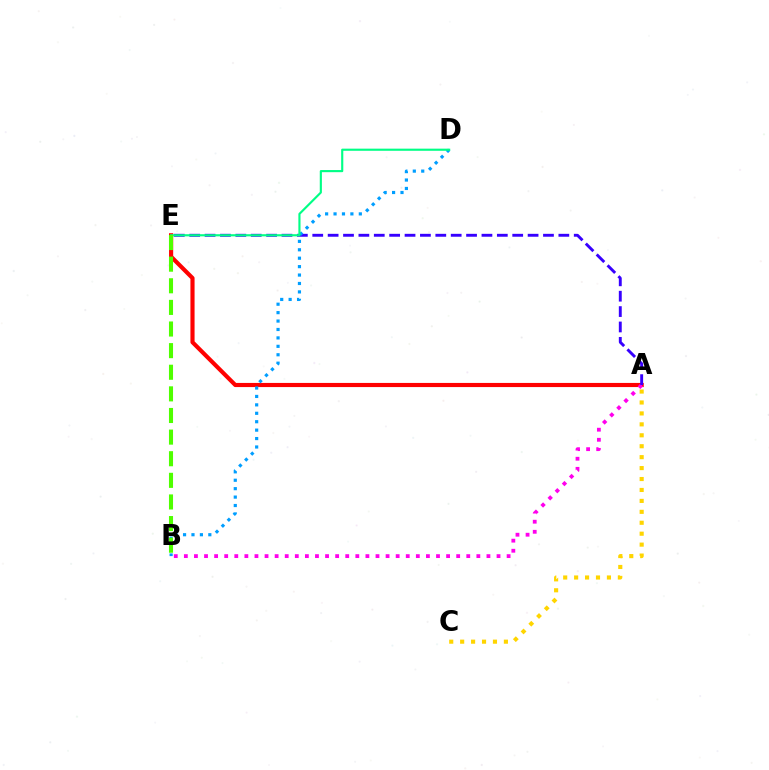{('A', 'E'): [{'color': '#ff0000', 'line_style': 'solid', 'thickness': 2.98}, {'color': '#3700ff', 'line_style': 'dashed', 'thickness': 2.09}], ('A', 'B'): [{'color': '#ff00ed', 'line_style': 'dotted', 'thickness': 2.74}], ('B', 'D'): [{'color': '#009eff', 'line_style': 'dotted', 'thickness': 2.29}], ('D', 'E'): [{'color': '#00ff86', 'line_style': 'solid', 'thickness': 1.54}], ('B', 'E'): [{'color': '#4fff00', 'line_style': 'dashed', 'thickness': 2.94}], ('A', 'C'): [{'color': '#ffd500', 'line_style': 'dotted', 'thickness': 2.97}]}